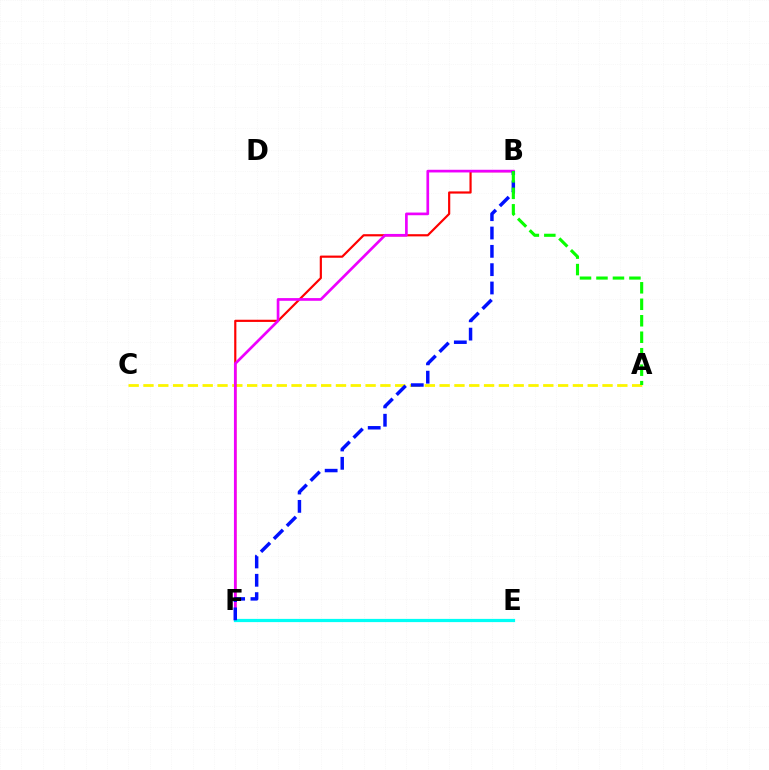{('A', 'C'): [{'color': '#fcf500', 'line_style': 'dashed', 'thickness': 2.01}], ('B', 'F'): [{'color': '#ff0000', 'line_style': 'solid', 'thickness': 1.57}, {'color': '#ee00ff', 'line_style': 'solid', 'thickness': 1.93}, {'color': '#0010ff', 'line_style': 'dashed', 'thickness': 2.49}], ('E', 'F'): [{'color': '#00fff6', 'line_style': 'solid', 'thickness': 2.32}], ('A', 'B'): [{'color': '#08ff00', 'line_style': 'dashed', 'thickness': 2.24}]}